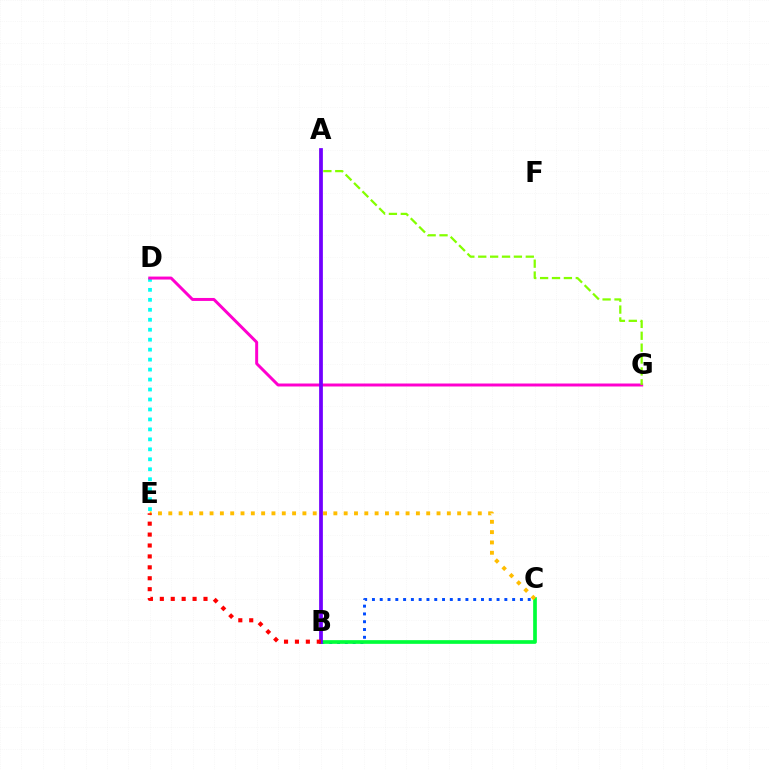{('D', 'E'): [{'color': '#00fff6', 'line_style': 'dotted', 'thickness': 2.71}], ('B', 'C'): [{'color': '#004bff', 'line_style': 'dotted', 'thickness': 2.12}, {'color': '#00ff39', 'line_style': 'solid', 'thickness': 2.65}], ('D', 'G'): [{'color': '#ff00cf', 'line_style': 'solid', 'thickness': 2.14}], ('C', 'E'): [{'color': '#ffbd00', 'line_style': 'dotted', 'thickness': 2.8}], ('A', 'G'): [{'color': '#84ff00', 'line_style': 'dashed', 'thickness': 1.62}], ('A', 'B'): [{'color': '#7200ff', 'line_style': 'solid', 'thickness': 2.7}], ('B', 'E'): [{'color': '#ff0000', 'line_style': 'dotted', 'thickness': 2.97}]}